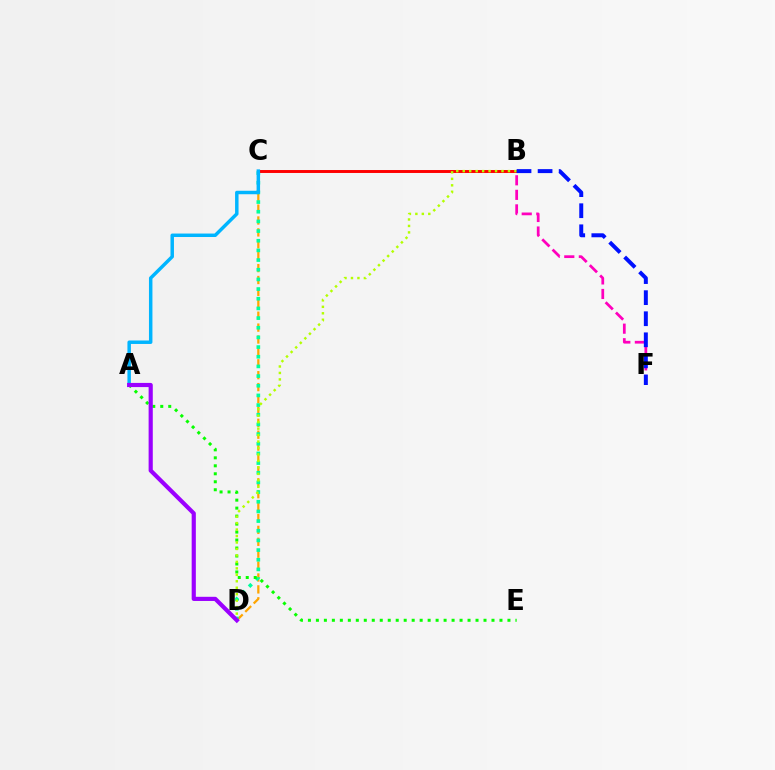{('C', 'D'): [{'color': '#ffa500', 'line_style': 'dashed', 'thickness': 1.62}, {'color': '#00ff9d', 'line_style': 'dotted', 'thickness': 2.63}], ('A', 'E'): [{'color': '#08ff00', 'line_style': 'dotted', 'thickness': 2.17}], ('B', 'C'): [{'color': '#ff0000', 'line_style': 'solid', 'thickness': 2.12}], ('B', 'D'): [{'color': '#b3ff00', 'line_style': 'dotted', 'thickness': 1.76}], ('B', 'F'): [{'color': '#ff00bd', 'line_style': 'dashed', 'thickness': 1.98}, {'color': '#0010ff', 'line_style': 'dashed', 'thickness': 2.86}], ('A', 'C'): [{'color': '#00b5ff', 'line_style': 'solid', 'thickness': 2.5}], ('A', 'D'): [{'color': '#9b00ff', 'line_style': 'solid', 'thickness': 3.0}]}